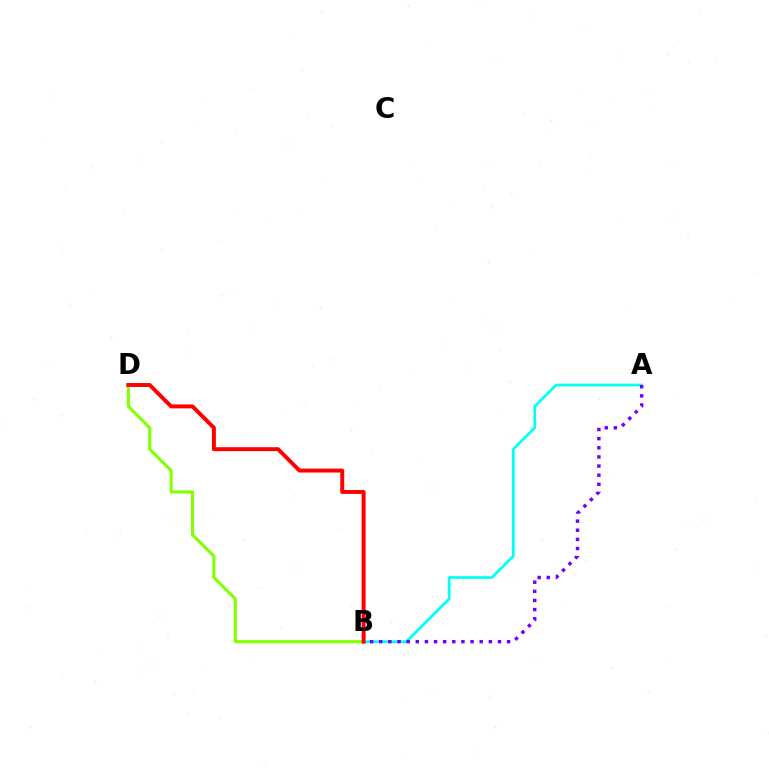{('A', 'B'): [{'color': '#00fff6', 'line_style': 'solid', 'thickness': 1.94}, {'color': '#7200ff', 'line_style': 'dotted', 'thickness': 2.48}], ('B', 'D'): [{'color': '#84ff00', 'line_style': 'solid', 'thickness': 2.22}, {'color': '#ff0000', 'line_style': 'solid', 'thickness': 2.84}]}